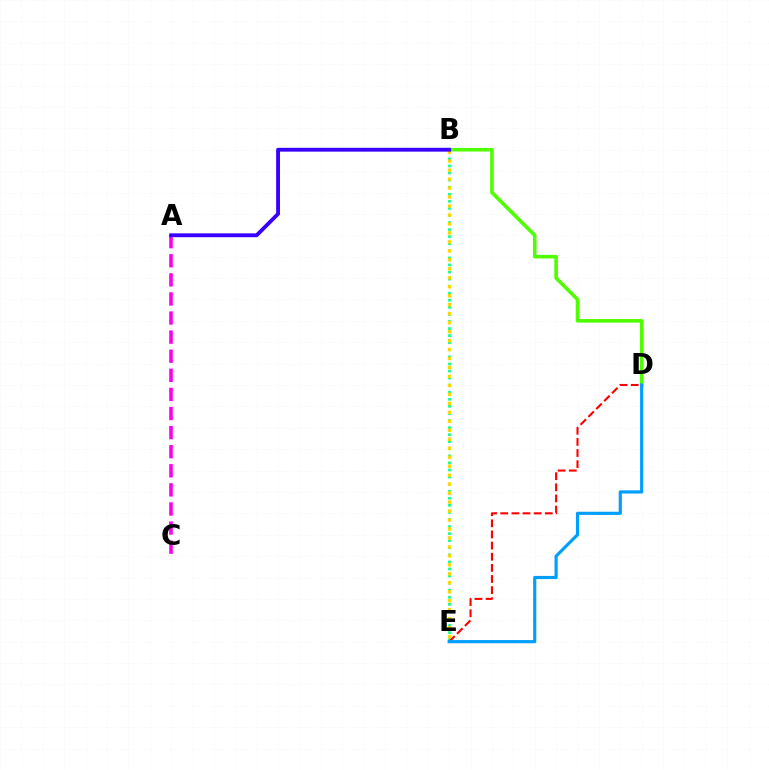{('B', 'E'): [{'color': '#00ff86', 'line_style': 'dotted', 'thickness': 1.92}, {'color': '#ffd500', 'line_style': 'dotted', 'thickness': 2.44}], ('B', 'D'): [{'color': '#4fff00', 'line_style': 'solid', 'thickness': 2.58}], ('D', 'E'): [{'color': '#ff0000', 'line_style': 'dashed', 'thickness': 1.51}, {'color': '#009eff', 'line_style': 'solid', 'thickness': 2.28}], ('A', 'C'): [{'color': '#ff00ed', 'line_style': 'dashed', 'thickness': 2.59}], ('A', 'B'): [{'color': '#3700ff', 'line_style': 'solid', 'thickness': 2.76}]}